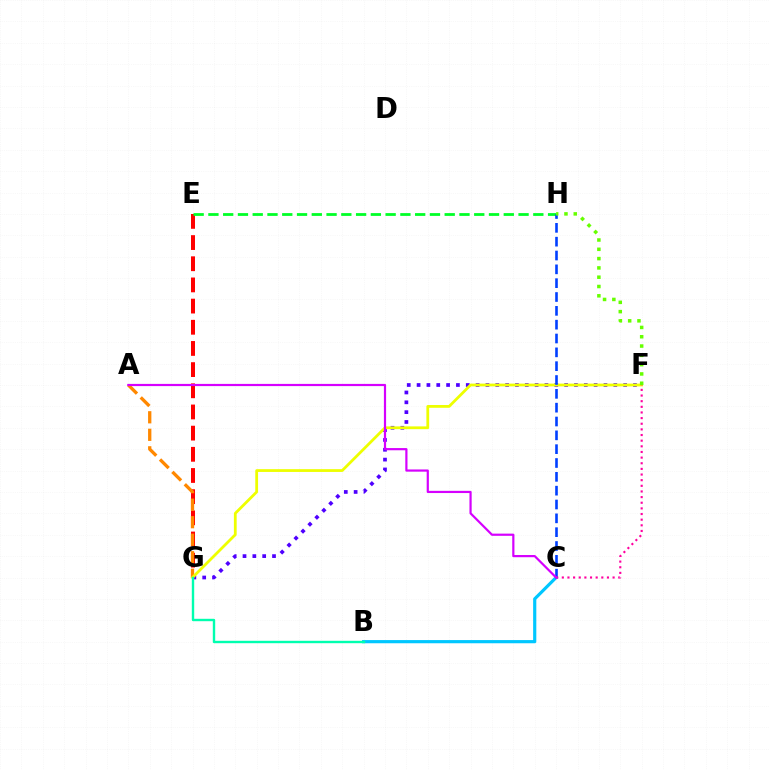{('F', 'G'): [{'color': '#4f00ff', 'line_style': 'dotted', 'thickness': 2.67}, {'color': '#eeff00', 'line_style': 'solid', 'thickness': 2.0}], ('E', 'G'): [{'color': '#ff0000', 'line_style': 'dashed', 'thickness': 2.88}], ('A', 'G'): [{'color': '#ff8800', 'line_style': 'dashed', 'thickness': 2.38}], ('E', 'H'): [{'color': '#00ff27', 'line_style': 'dashed', 'thickness': 2.01}], ('B', 'C'): [{'color': '#00c7ff', 'line_style': 'solid', 'thickness': 2.29}], ('C', 'H'): [{'color': '#003fff', 'line_style': 'dashed', 'thickness': 1.88}], ('C', 'F'): [{'color': '#ff00a0', 'line_style': 'dotted', 'thickness': 1.53}], ('A', 'C'): [{'color': '#d600ff', 'line_style': 'solid', 'thickness': 1.58}], ('B', 'G'): [{'color': '#00ffaf', 'line_style': 'solid', 'thickness': 1.73}], ('F', 'H'): [{'color': '#66ff00', 'line_style': 'dotted', 'thickness': 2.53}]}